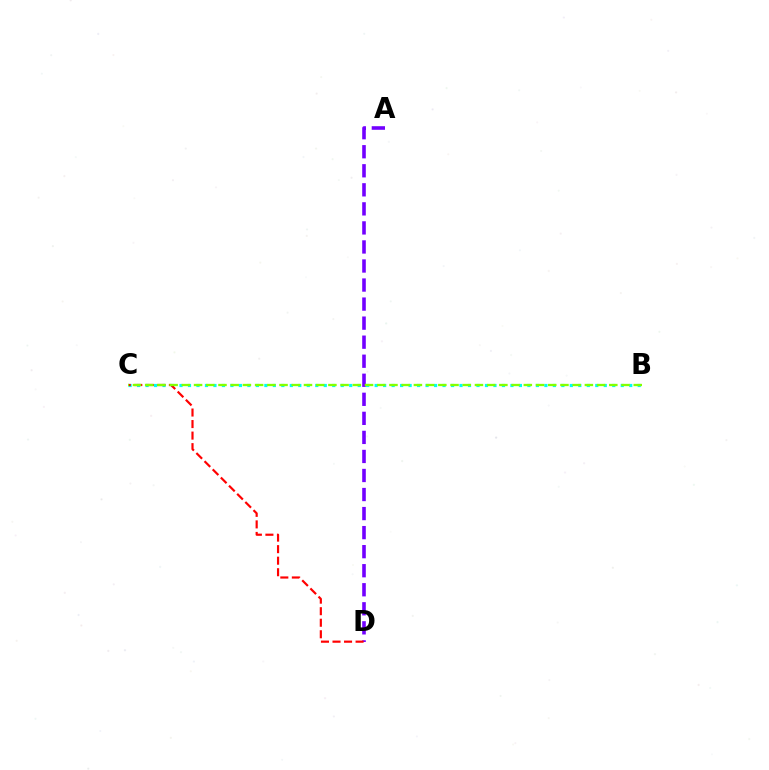{('B', 'C'): [{'color': '#00fff6', 'line_style': 'dotted', 'thickness': 2.31}, {'color': '#84ff00', 'line_style': 'dashed', 'thickness': 1.66}], ('A', 'D'): [{'color': '#7200ff', 'line_style': 'dashed', 'thickness': 2.59}], ('C', 'D'): [{'color': '#ff0000', 'line_style': 'dashed', 'thickness': 1.57}]}